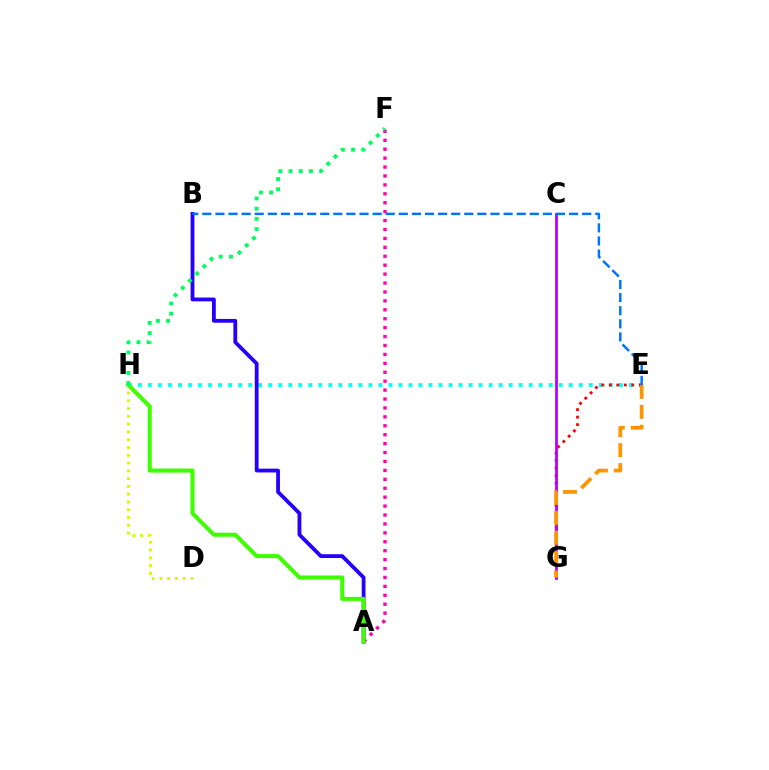{('D', 'H'): [{'color': '#d1ff00', 'line_style': 'dotted', 'thickness': 2.11}], ('E', 'H'): [{'color': '#00fff6', 'line_style': 'dotted', 'thickness': 2.72}], ('A', 'B'): [{'color': '#2500ff', 'line_style': 'solid', 'thickness': 2.74}], ('E', 'G'): [{'color': '#ff0000', 'line_style': 'dotted', 'thickness': 2.03}, {'color': '#ff9400', 'line_style': 'dashed', 'thickness': 2.7}], ('C', 'G'): [{'color': '#b900ff', 'line_style': 'solid', 'thickness': 2.01}], ('A', 'F'): [{'color': '#ff00ac', 'line_style': 'dotted', 'thickness': 2.42}], ('B', 'E'): [{'color': '#0074ff', 'line_style': 'dashed', 'thickness': 1.78}], ('A', 'H'): [{'color': '#3dff00', 'line_style': 'solid', 'thickness': 2.91}], ('F', 'H'): [{'color': '#00ff5c', 'line_style': 'dotted', 'thickness': 2.77}]}